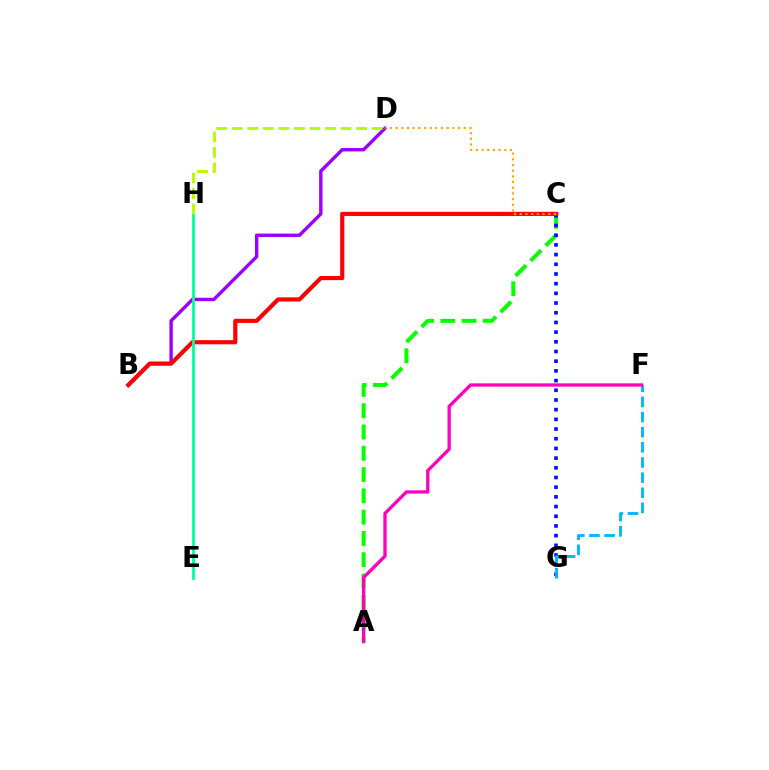{('A', 'C'): [{'color': '#08ff00', 'line_style': 'dashed', 'thickness': 2.89}], ('C', 'G'): [{'color': '#0010ff', 'line_style': 'dotted', 'thickness': 2.63}], ('B', 'D'): [{'color': '#9b00ff', 'line_style': 'solid', 'thickness': 2.45}], ('F', 'G'): [{'color': '#00b5ff', 'line_style': 'dashed', 'thickness': 2.06}], ('B', 'C'): [{'color': '#ff0000', 'line_style': 'solid', 'thickness': 2.99}], ('E', 'H'): [{'color': '#00ff9d', 'line_style': 'solid', 'thickness': 2.04}], ('C', 'D'): [{'color': '#ffa500', 'line_style': 'dotted', 'thickness': 1.54}], ('D', 'H'): [{'color': '#b3ff00', 'line_style': 'dashed', 'thickness': 2.11}], ('A', 'F'): [{'color': '#ff00bd', 'line_style': 'solid', 'thickness': 2.37}]}